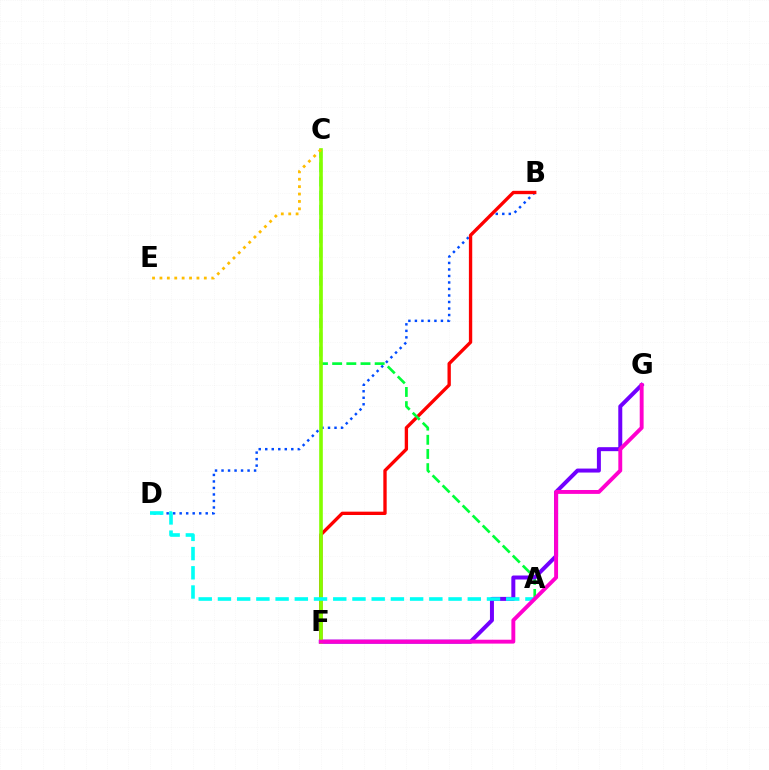{('B', 'D'): [{'color': '#004bff', 'line_style': 'dotted', 'thickness': 1.77}], ('B', 'F'): [{'color': '#ff0000', 'line_style': 'solid', 'thickness': 2.41}], ('A', 'C'): [{'color': '#00ff39', 'line_style': 'dashed', 'thickness': 1.93}], ('F', 'G'): [{'color': '#7200ff', 'line_style': 'solid', 'thickness': 2.87}, {'color': '#ff00cf', 'line_style': 'solid', 'thickness': 2.8}], ('C', 'F'): [{'color': '#84ff00', 'line_style': 'solid', 'thickness': 2.61}], ('A', 'D'): [{'color': '#00fff6', 'line_style': 'dashed', 'thickness': 2.61}], ('C', 'E'): [{'color': '#ffbd00', 'line_style': 'dotted', 'thickness': 2.01}]}